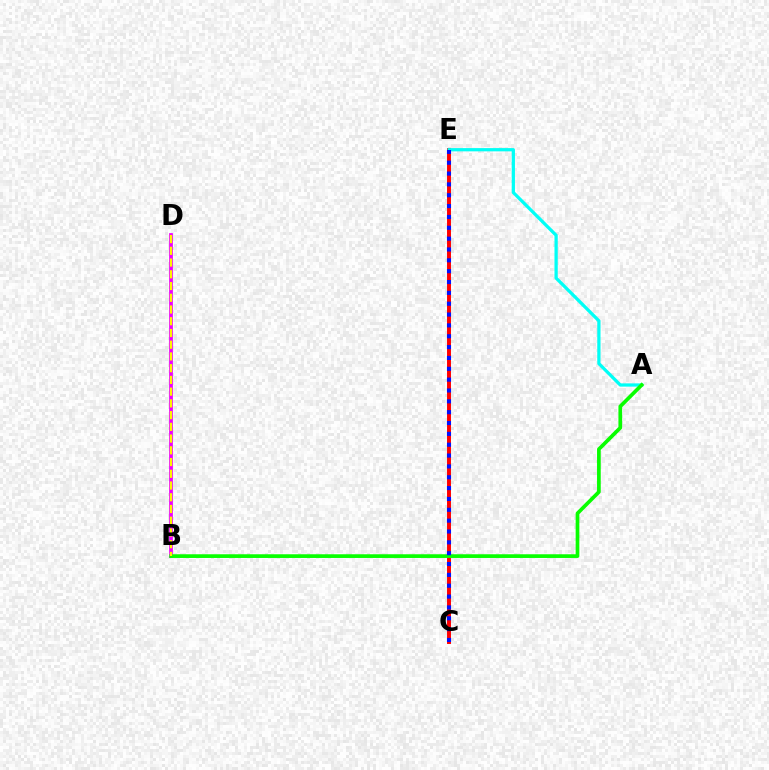{('B', 'D'): [{'color': '#ee00ff', 'line_style': 'solid', 'thickness': 2.69}, {'color': '#fcf500', 'line_style': 'dashed', 'thickness': 1.59}], ('C', 'E'): [{'color': '#ff0000', 'line_style': 'solid', 'thickness': 2.84}, {'color': '#0010ff', 'line_style': 'dotted', 'thickness': 2.95}], ('A', 'E'): [{'color': '#00fff6', 'line_style': 'solid', 'thickness': 2.34}], ('A', 'B'): [{'color': '#08ff00', 'line_style': 'solid', 'thickness': 2.66}]}